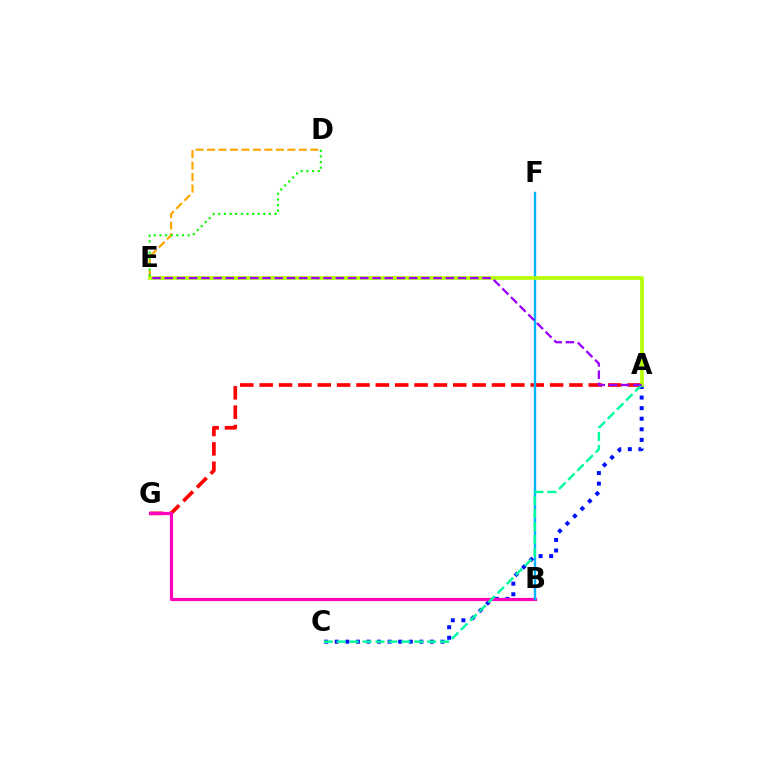{('A', 'C'): [{'color': '#0010ff', 'line_style': 'dotted', 'thickness': 2.87}, {'color': '#00ff9d', 'line_style': 'dashed', 'thickness': 1.76}], ('A', 'G'): [{'color': '#ff0000', 'line_style': 'dashed', 'thickness': 2.63}], ('B', 'G'): [{'color': '#ff00bd', 'line_style': 'solid', 'thickness': 2.3}], ('B', 'F'): [{'color': '#00b5ff', 'line_style': 'solid', 'thickness': 1.71}], ('D', 'E'): [{'color': '#ffa500', 'line_style': 'dashed', 'thickness': 1.56}, {'color': '#08ff00', 'line_style': 'dotted', 'thickness': 1.53}], ('A', 'E'): [{'color': '#b3ff00', 'line_style': 'solid', 'thickness': 2.6}, {'color': '#9b00ff', 'line_style': 'dashed', 'thickness': 1.66}]}